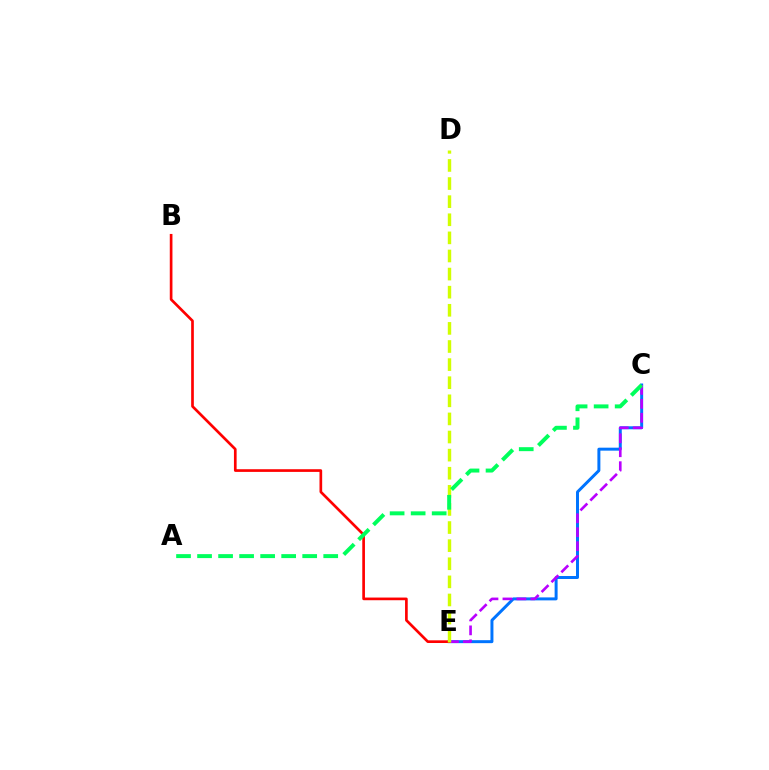{('C', 'E'): [{'color': '#0074ff', 'line_style': 'solid', 'thickness': 2.14}, {'color': '#b900ff', 'line_style': 'dashed', 'thickness': 1.9}], ('B', 'E'): [{'color': '#ff0000', 'line_style': 'solid', 'thickness': 1.93}], ('D', 'E'): [{'color': '#d1ff00', 'line_style': 'dashed', 'thickness': 2.46}], ('A', 'C'): [{'color': '#00ff5c', 'line_style': 'dashed', 'thickness': 2.86}]}